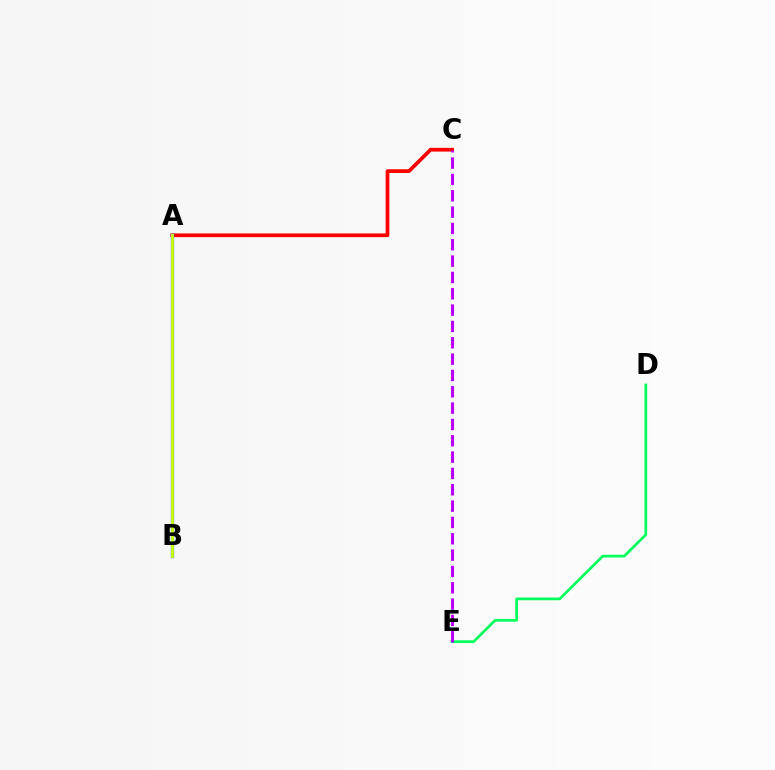{('A', 'C'): [{'color': '#ff0000', 'line_style': 'solid', 'thickness': 2.69}], ('A', 'B'): [{'color': '#0074ff', 'line_style': 'solid', 'thickness': 2.38}, {'color': '#d1ff00', 'line_style': 'solid', 'thickness': 2.0}], ('D', 'E'): [{'color': '#00ff5c', 'line_style': 'solid', 'thickness': 1.96}], ('C', 'E'): [{'color': '#b900ff', 'line_style': 'dashed', 'thickness': 2.22}]}